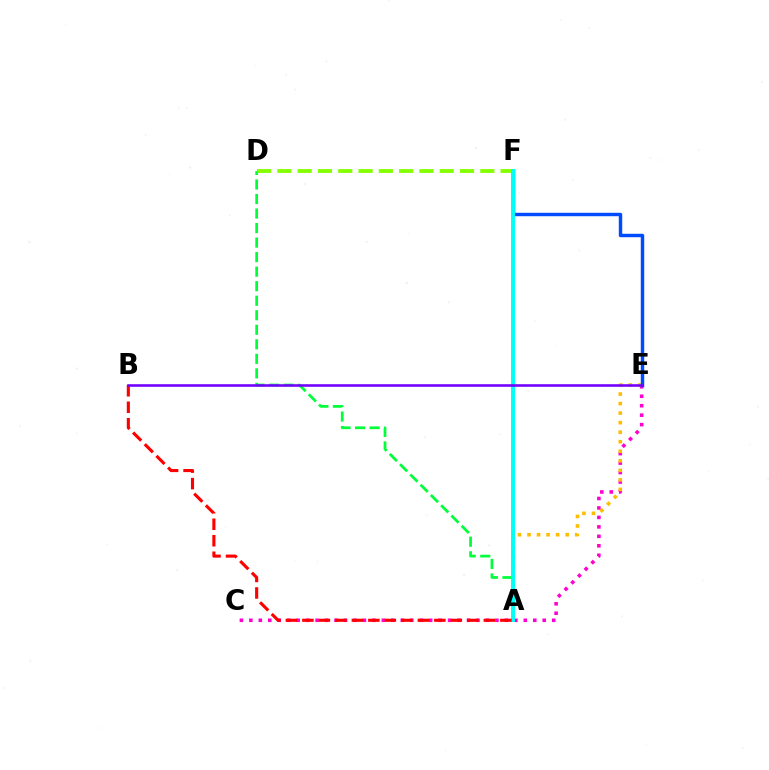{('C', 'E'): [{'color': '#ff00cf', 'line_style': 'dotted', 'thickness': 2.57}], ('A', 'E'): [{'color': '#ffbd00', 'line_style': 'dotted', 'thickness': 2.59}], ('E', 'F'): [{'color': '#004bff', 'line_style': 'solid', 'thickness': 2.48}], ('D', 'F'): [{'color': '#84ff00', 'line_style': 'dashed', 'thickness': 2.76}], ('A', 'D'): [{'color': '#00ff39', 'line_style': 'dashed', 'thickness': 1.97}], ('A', 'F'): [{'color': '#00fff6', 'line_style': 'solid', 'thickness': 2.85}], ('A', 'B'): [{'color': '#ff0000', 'line_style': 'dashed', 'thickness': 2.24}], ('B', 'E'): [{'color': '#7200ff', 'line_style': 'solid', 'thickness': 1.86}]}